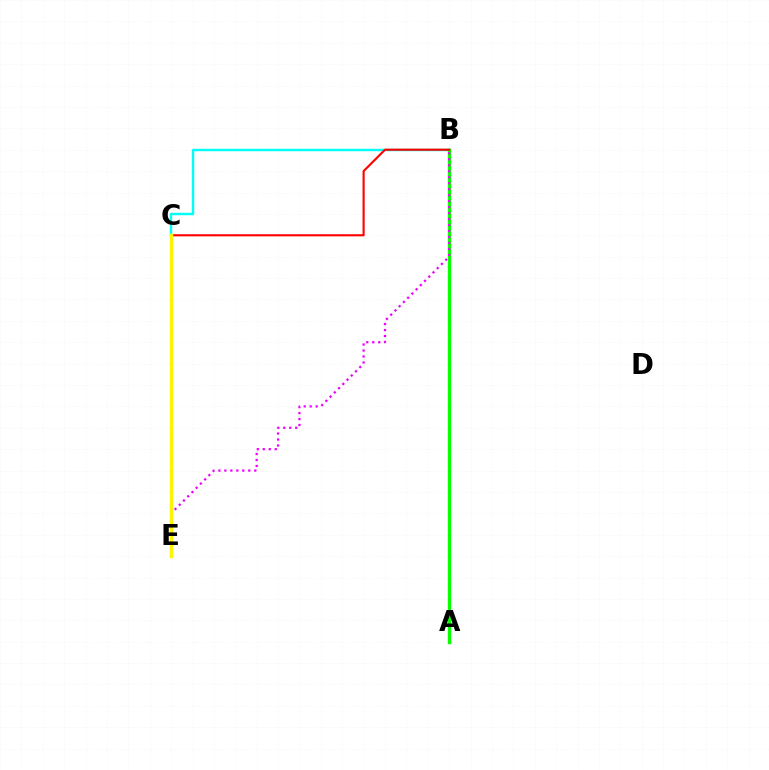{('A', 'B'): [{'color': '#0010ff', 'line_style': 'dashed', 'thickness': 2.04}, {'color': '#08ff00', 'line_style': 'solid', 'thickness': 2.43}], ('B', 'C'): [{'color': '#00fff6', 'line_style': 'solid', 'thickness': 1.76}, {'color': '#ff0000', 'line_style': 'solid', 'thickness': 1.53}], ('B', 'E'): [{'color': '#ee00ff', 'line_style': 'dotted', 'thickness': 1.62}], ('C', 'E'): [{'color': '#fcf500', 'line_style': 'solid', 'thickness': 2.51}]}